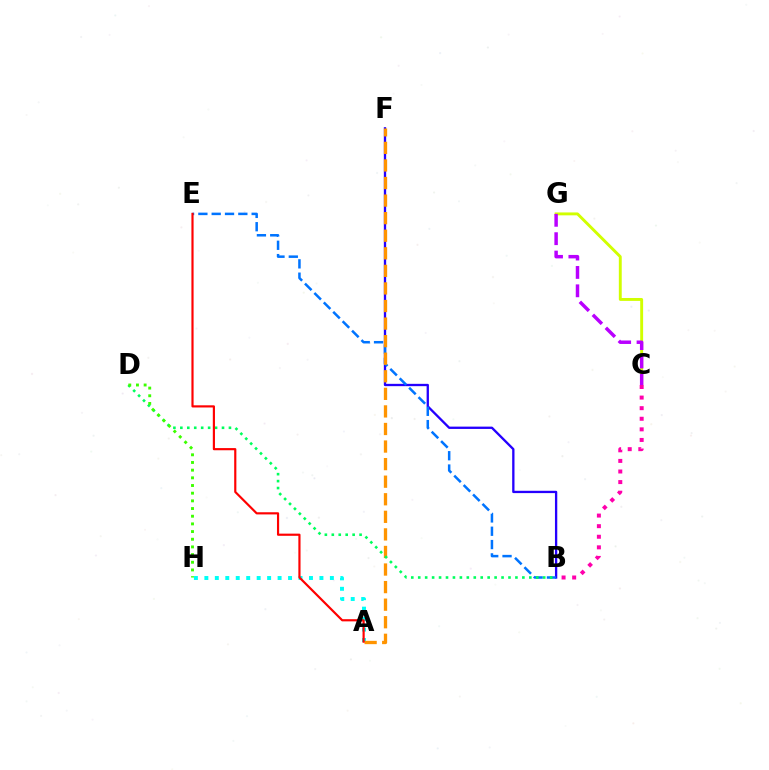{('C', 'G'): [{'color': '#d1ff00', 'line_style': 'solid', 'thickness': 2.09}, {'color': '#b900ff', 'line_style': 'dashed', 'thickness': 2.5}], ('B', 'F'): [{'color': '#2500ff', 'line_style': 'solid', 'thickness': 1.67}], ('B', 'E'): [{'color': '#0074ff', 'line_style': 'dashed', 'thickness': 1.81}], ('A', 'H'): [{'color': '#00fff6', 'line_style': 'dotted', 'thickness': 2.84}], ('A', 'F'): [{'color': '#ff9400', 'line_style': 'dashed', 'thickness': 2.39}], ('B', 'D'): [{'color': '#00ff5c', 'line_style': 'dotted', 'thickness': 1.89}], ('D', 'H'): [{'color': '#3dff00', 'line_style': 'dotted', 'thickness': 2.09}], ('B', 'C'): [{'color': '#ff00ac', 'line_style': 'dotted', 'thickness': 2.88}], ('A', 'E'): [{'color': '#ff0000', 'line_style': 'solid', 'thickness': 1.56}]}